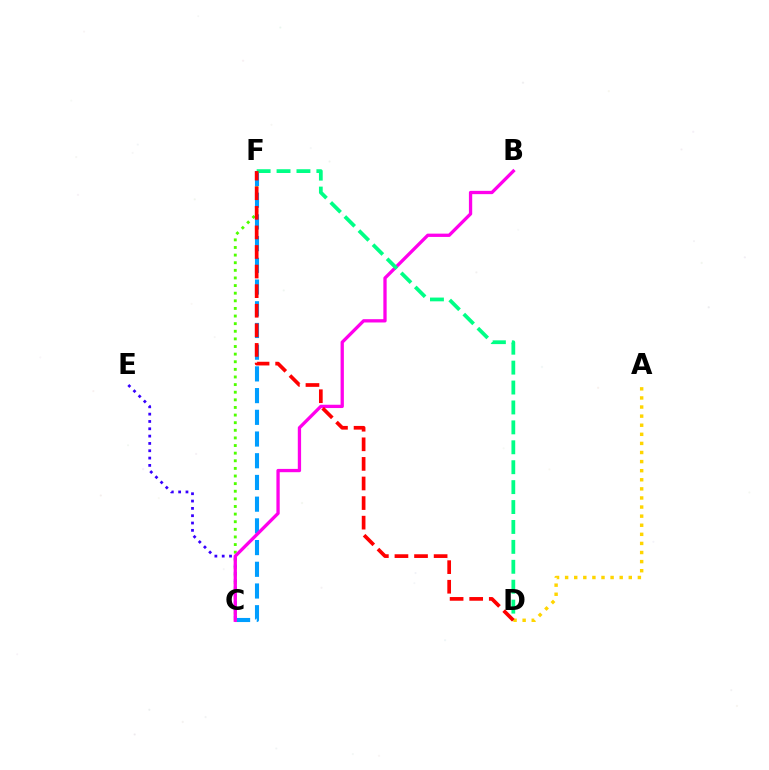{('C', 'F'): [{'color': '#4fff00', 'line_style': 'dotted', 'thickness': 2.07}, {'color': '#009eff', 'line_style': 'dashed', 'thickness': 2.95}], ('C', 'E'): [{'color': '#3700ff', 'line_style': 'dotted', 'thickness': 1.99}], ('B', 'C'): [{'color': '#ff00ed', 'line_style': 'solid', 'thickness': 2.37}], ('D', 'F'): [{'color': '#00ff86', 'line_style': 'dashed', 'thickness': 2.71}, {'color': '#ff0000', 'line_style': 'dashed', 'thickness': 2.66}], ('A', 'D'): [{'color': '#ffd500', 'line_style': 'dotted', 'thickness': 2.47}]}